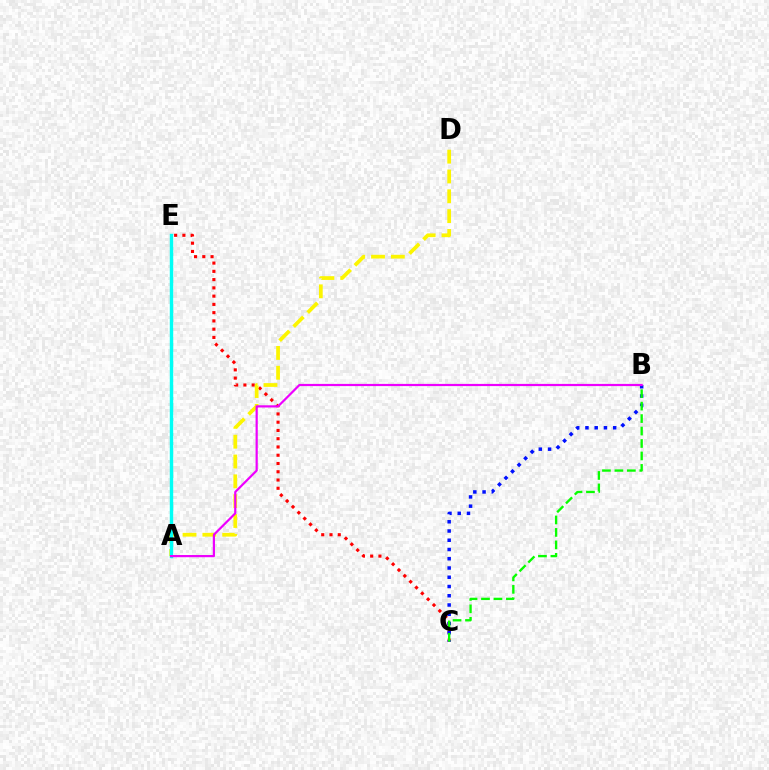{('C', 'E'): [{'color': '#ff0000', 'line_style': 'dotted', 'thickness': 2.24}], ('B', 'C'): [{'color': '#0010ff', 'line_style': 'dotted', 'thickness': 2.51}, {'color': '#08ff00', 'line_style': 'dashed', 'thickness': 1.69}], ('A', 'D'): [{'color': '#fcf500', 'line_style': 'dashed', 'thickness': 2.69}], ('A', 'E'): [{'color': '#00fff6', 'line_style': 'solid', 'thickness': 2.47}], ('A', 'B'): [{'color': '#ee00ff', 'line_style': 'solid', 'thickness': 1.58}]}